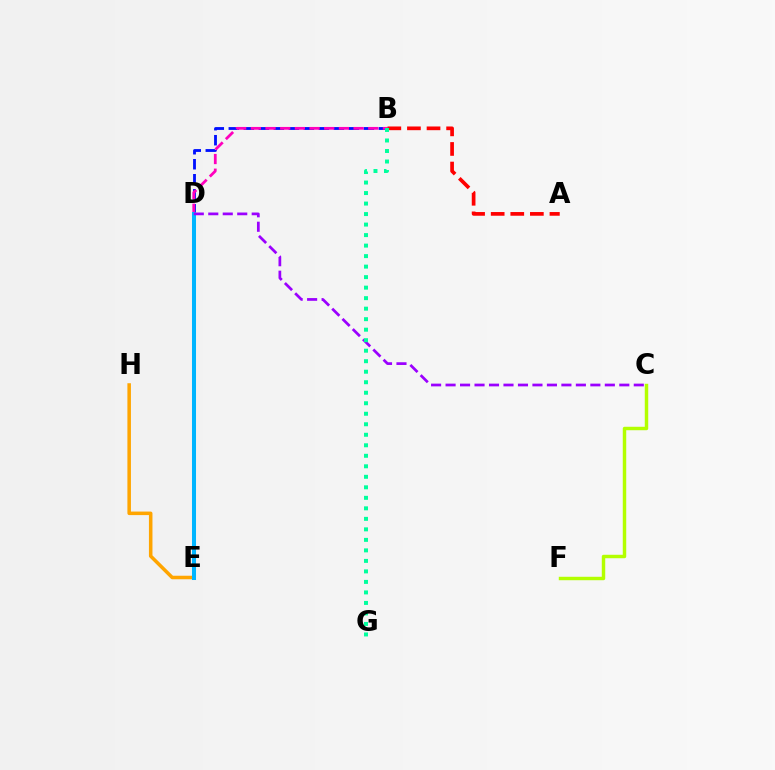{('B', 'D'): [{'color': '#0010ff', 'line_style': 'dashed', 'thickness': 2.04}, {'color': '#ff00bd', 'line_style': 'dashed', 'thickness': 1.99}], ('D', 'E'): [{'color': '#08ff00', 'line_style': 'dotted', 'thickness': 2.89}, {'color': '#00b5ff', 'line_style': 'solid', 'thickness': 2.9}], ('C', 'F'): [{'color': '#b3ff00', 'line_style': 'solid', 'thickness': 2.48}], ('A', 'B'): [{'color': '#ff0000', 'line_style': 'dashed', 'thickness': 2.66}], ('E', 'H'): [{'color': '#ffa500', 'line_style': 'solid', 'thickness': 2.54}], ('C', 'D'): [{'color': '#9b00ff', 'line_style': 'dashed', 'thickness': 1.97}], ('B', 'G'): [{'color': '#00ff9d', 'line_style': 'dotted', 'thickness': 2.86}]}